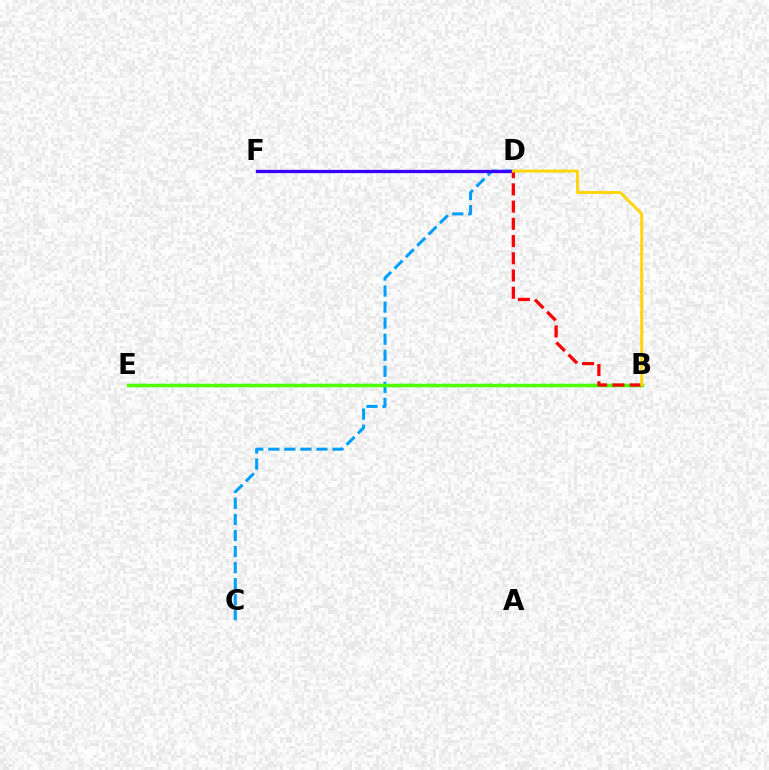{('C', 'D'): [{'color': '#009eff', 'line_style': 'dashed', 'thickness': 2.18}], ('B', 'E'): [{'color': '#00ff86', 'line_style': 'dotted', 'thickness': 2.4}, {'color': '#4fff00', 'line_style': 'solid', 'thickness': 2.49}], ('D', 'F'): [{'color': '#ff00ed', 'line_style': 'dotted', 'thickness': 2.07}, {'color': '#3700ff', 'line_style': 'solid', 'thickness': 2.37}], ('B', 'D'): [{'color': '#ff0000', 'line_style': 'dashed', 'thickness': 2.34}, {'color': '#ffd500', 'line_style': 'solid', 'thickness': 2.04}]}